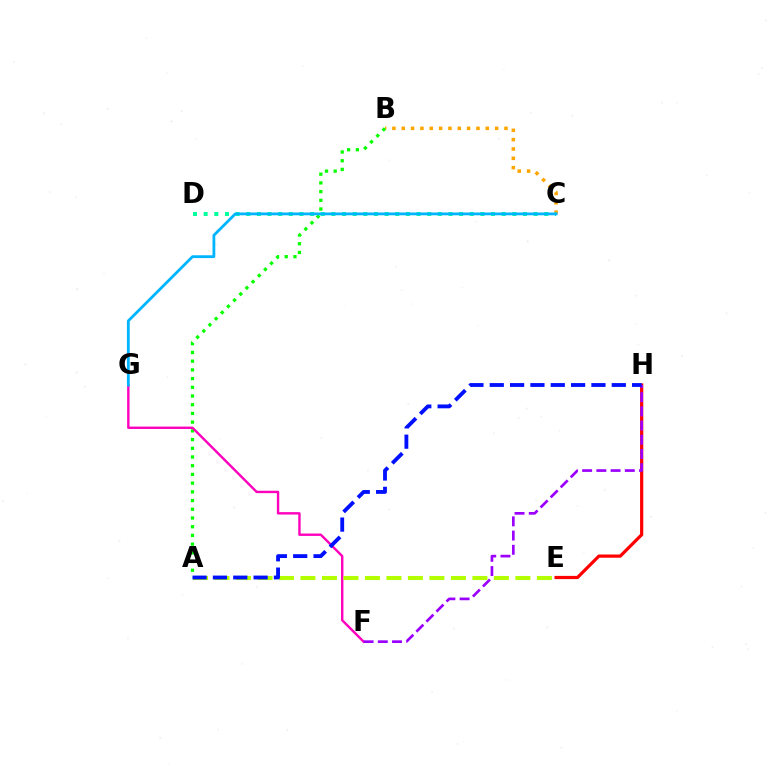{('E', 'H'): [{'color': '#ff0000', 'line_style': 'solid', 'thickness': 2.31}], ('B', 'C'): [{'color': '#ffa500', 'line_style': 'dotted', 'thickness': 2.54}], ('A', 'B'): [{'color': '#08ff00', 'line_style': 'dotted', 'thickness': 2.37}], ('F', 'G'): [{'color': '#ff00bd', 'line_style': 'solid', 'thickness': 1.73}], ('F', 'H'): [{'color': '#9b00ff', 'line_style': 'dashed', 'thickness': 1.93}], ('A', 'E'): [{'color': '#b3ff00', 'line_style': 'dashed', 'thickness': 2.92}], ('C', 'D'): [{'color': '#00ff9d', 'line_style': 'dotted', 'thickness': 2.89}], ('C', 'G'): [{'color': '#00b5ff', 'line_style': 'solid', 'thickness': 2.02}], ('A', 'H'): [{'color': '#0010ff', 'line_style': 'dashed', 'thickness': 2.76}]}